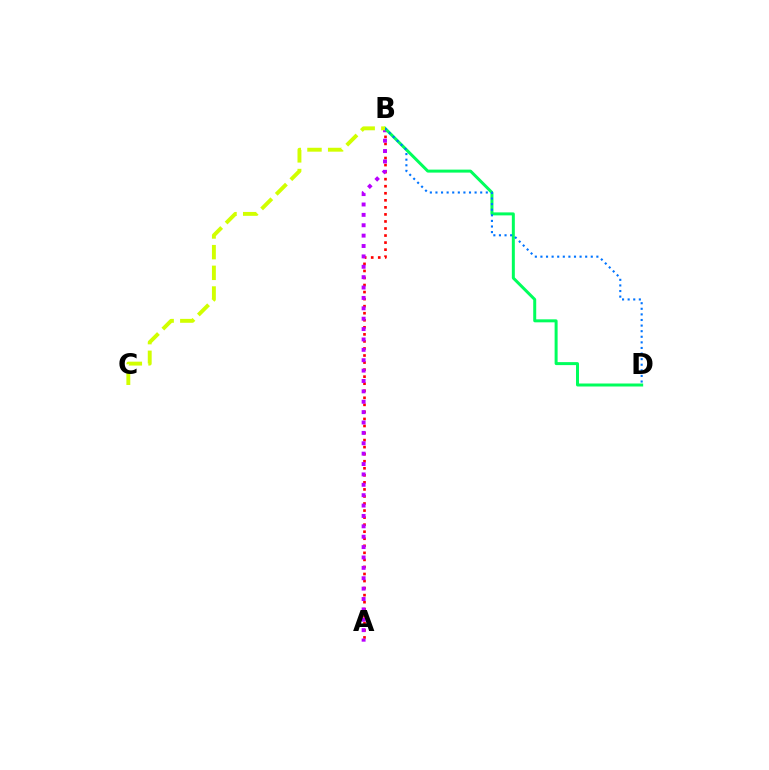{('A', 'B'): [{'color': '#ff0000', 'line_style': 'dotted', 'thickness': 1.91}, {'color': '#b900ff', 'line_style': 'dotted', 'thickness': 2.82}], ('B', 'D'): [{'color': '#00ff5c', 'line_style': 'solid', 'thickness': 2.15}, {'color': '#0074ff', 'line_style': 'dotted', 'thickness': 1.52}], ('B', 'C'): [{'color': '#d1ff00', 'line_style': 'dashed', 'thickness': 2.81}]}